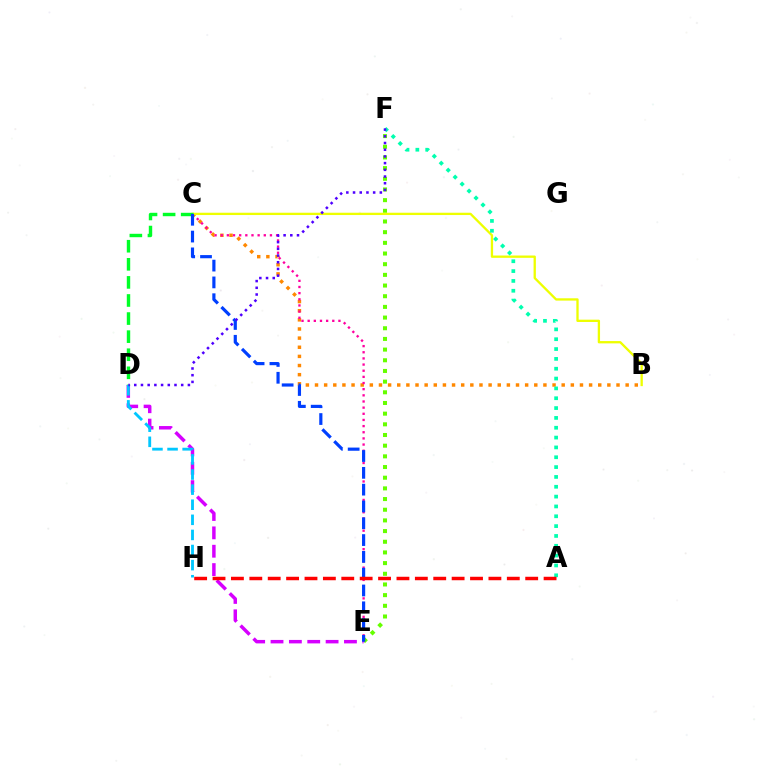{('E', 'F'): [{'color': '#66ff00', 'line_style': 'dotted', 'thickness': 2.9}], ('B', 'C'): [{'color': '#ff8800', 'line_style': 'dotted', 'thickness': 2.48}, {'color': '#eeff00', 'line_style': 'solid', 'thickness': 1.67}], ('C', 'E'): [{'color': '#ff00a0', 'line_style': 'dotted', 'thickness': 1.67}, {'color': '#003fff', 'line_style': 'dashed', 'thickness': 2.28}], ('D', 'E'): [{'color': '#d600ff', 'line_style': 'dashed', 'thickness': 2.49}], ('C', 'D'): [{'color': '#00ff27', 'line_style': 'dashed', 'thickness': 2.46}], ('A', 'F'): [{'color': '#00ffaf', 'line_style': 'dotted', 'thickness': 2.67}], ('A', 'H'): [{'color': '#ff0000', 'line_style': 'dashed', 'thickness': 2.5}], ('D', 'H'): [{'color': '#00c7ff', 'line_style': 'dashed', 'thickness': 2.05}], ('D', 'F'): [{'color': '#4f00ff', 'line_style': 'dotted', 'thickness': 1.82}]}